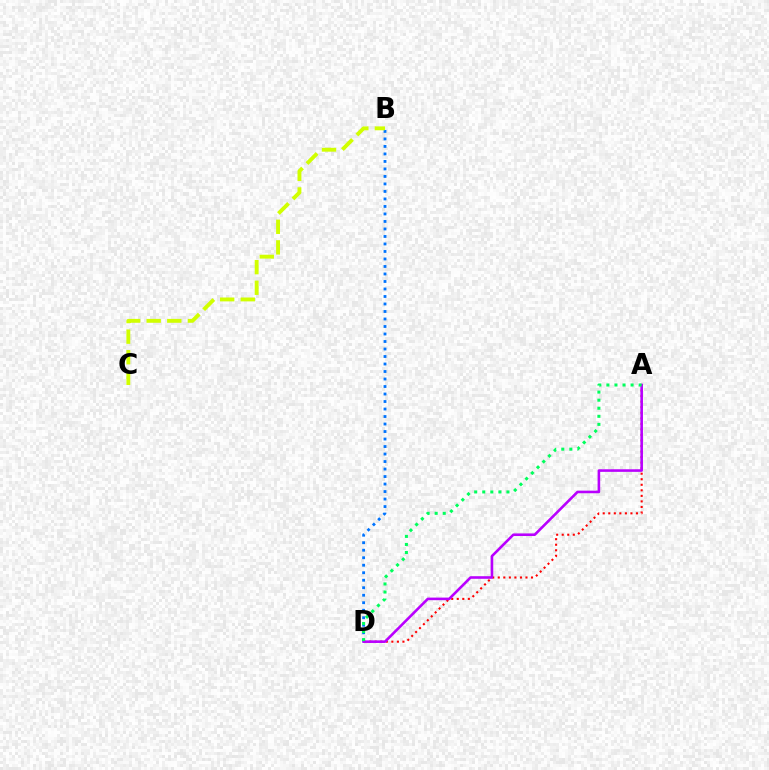{('A', 'D'): [{'color': '#ff0000', 'line_style': 'dotted', 'thickness': 1.51}, {'color': '#b900ff', 'line_style': 'solid', 'thickness': 1.87}, {'color': '#00ff5c', 'line_style': 'dotted', 'thickness': 2.19}], ('B', 'D'): [{'color': '#0074ff', 'line_style': 'dotted', 'thickness': 2.04}], ('B', 'C'): [{'color': '#d1ff00', 'line_style': 'dashed', 'thickness': 2.8}]}